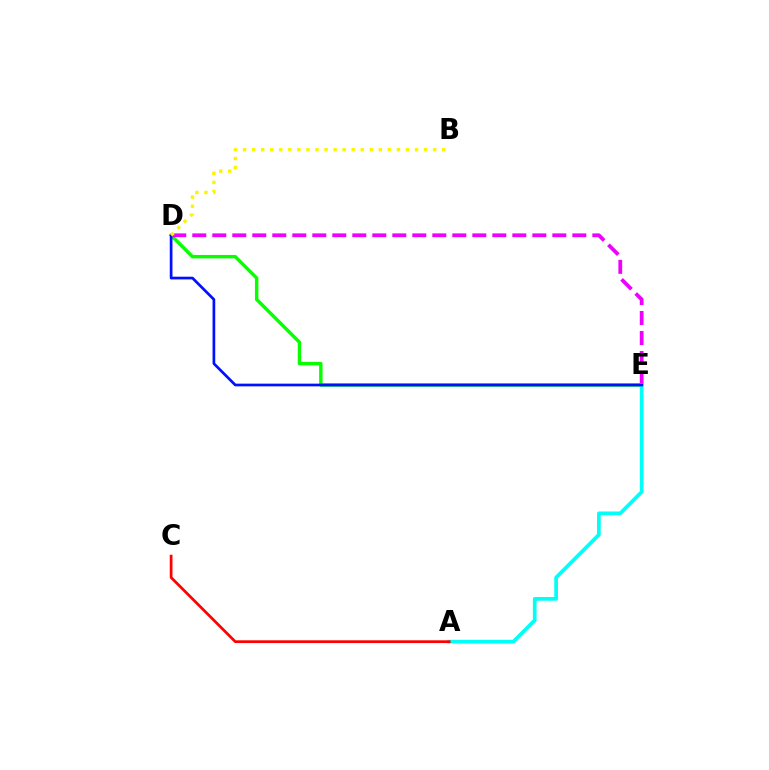{('D', 'E'): [{'color': '#08ff00', 'line_style': 'solid', 'thickness': 2.46}, {'color': '#ee00ff', 'line_style': 'dashed', 'thickness': 2.72}, {'color': '#0010ff', 'line_style': 'solid', 'thickness': 1.95}], ('A', 'E'): [{'color': '#00fff6', 'line_style': 'solid', 'thickness': 2.66}], ('A', 'C'): [{'color': '#ff0000', 'line_style': 'solid', 'thickness': 1.96}], ('B', 'D'): [{'color': '#fcf500', 'line_style': 'dotted', 'thickness': 2.46}]}